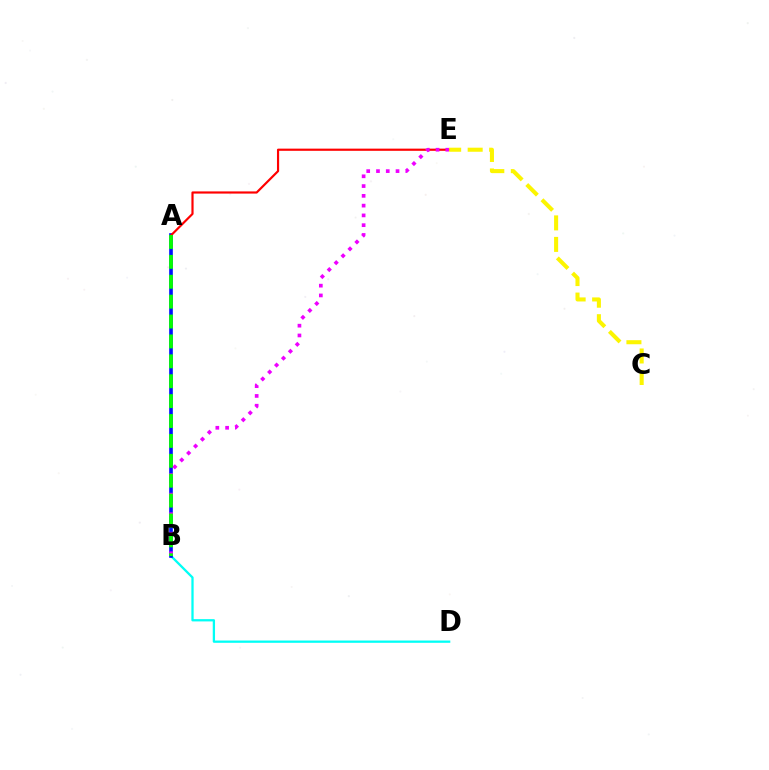{('B', 'D'): [{'color': '#00fff6', 'line_style': 'solid', 'thickness': 1.64}], ('A', 'B'): [{'color': '#0010ff', 'line_style': 'solid', 'thickness': 2.62}, {'color': '#08ff00', 'line_style': 'dashed', 'thickness': 2.7}], ('A', 'E'): [{'color': '#ff0000', 'line_style': 'solid', 'thickness': 1.57}], ('B', 'E'): [{'color': '#ee00ff', 'line_style': 'dotted', 'thickness': 2.66}], ('C', 'E'): [{'color': '#fcf500', 'line_style': 'dashed', 'thickness': 2.92}]}